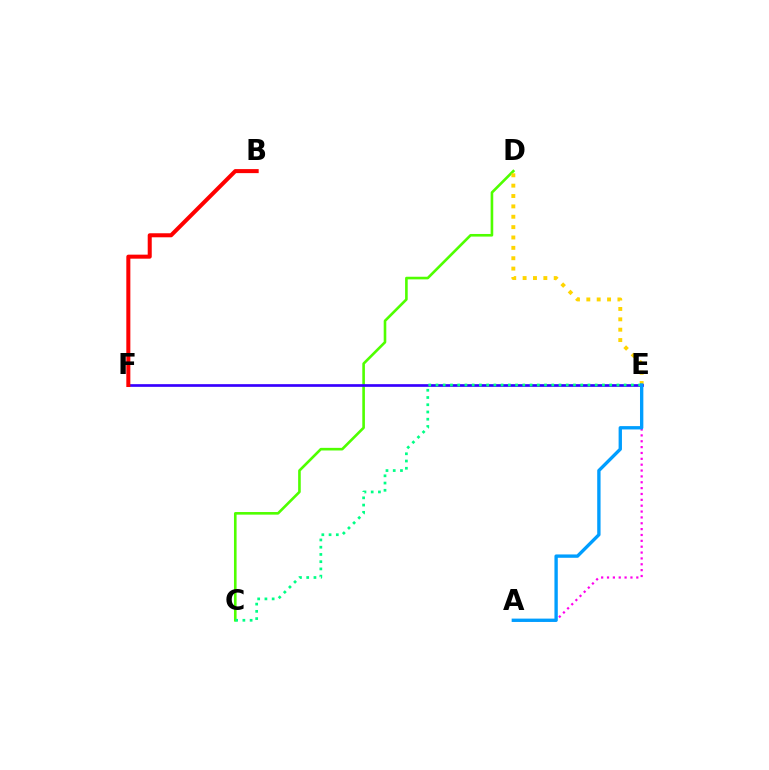{('C', 'D'): [{'color': '#4fff00', 'line_style': 'solid', 'thickness': 1.88}], ('A', 'E'): [{'color': '#ff00ed', 'line_style': 'dotted', 'thickness': 1.59}, {'color': '#009eff', 'line_style': 'solid', 'thickness': 2.41}], ('D', 'E'): [{'color': '#ffd500', 'line_style': 'dotted', 'thickness': 2.82}], ('E', 'F'): [{'color': '#3700ff', 'line_style': 'solid', 'thickness': 1.94}], ('B', 'F'): [{'color': '#ff0000', 'line_style': 'solid', 'thickness': 2.9}], ('C', 'E'): [{'color': '#00ff86', 'line_style': 'dotted', 'thickness': 1.97}]}